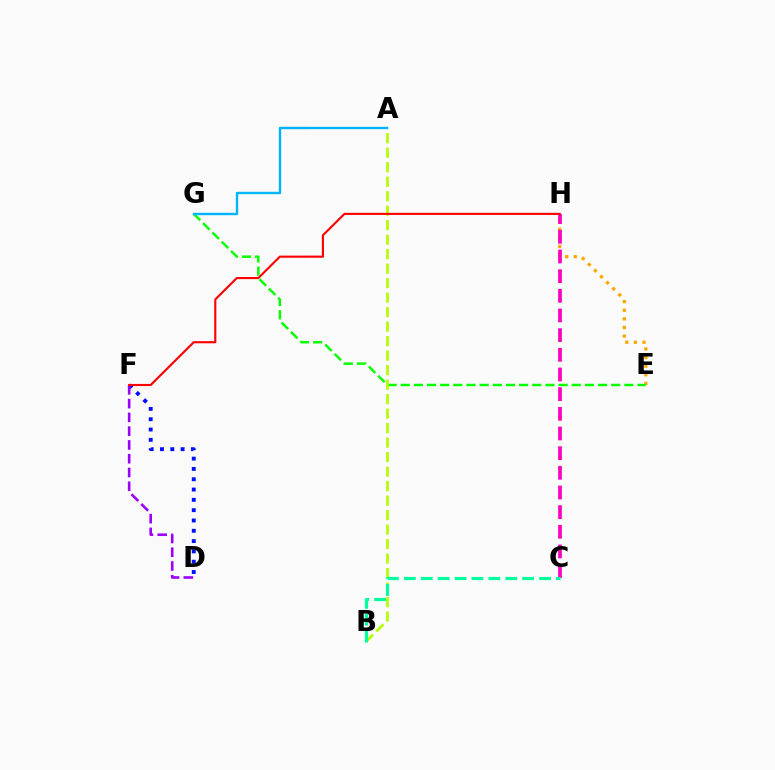{('E', 'H'): [{'color': '#ffa500', 'line_style': 'dotted', 'thickness': 2.34}], ('E', 'G'): [{'color': '#08ff00', 'line_style': 'dashed', 'thickness': 1.79}], ('A', 'B'): [{'color': '#b3ff00', 'line_style': 'dashed', 'thickness': 1.97}], ('C', 'H'): [{'color': '#ff00bd', 'line_style': 'dashed', 'thickness': 2.67}], ('B', 'C'): [{'color': '#00ff9d', 'line_style': 'dashed', 'thickness': 2.3}], ('D', 'F'): [{'color': '#0010ff', 'line_style': 'dotted', 'thickness': 2.8}, {'color': '#9b00ff', 'line_style': 'dashed', 'thickness': 1.87}], ('A', 'G'): [{'color': '#00b5ff', 'line_style': 'solid', 'thickness': 1.72}], ('F', 'H'): [{'color': '#ff0000', 'line_style': 'solid', 'thickness': 1.53}]}